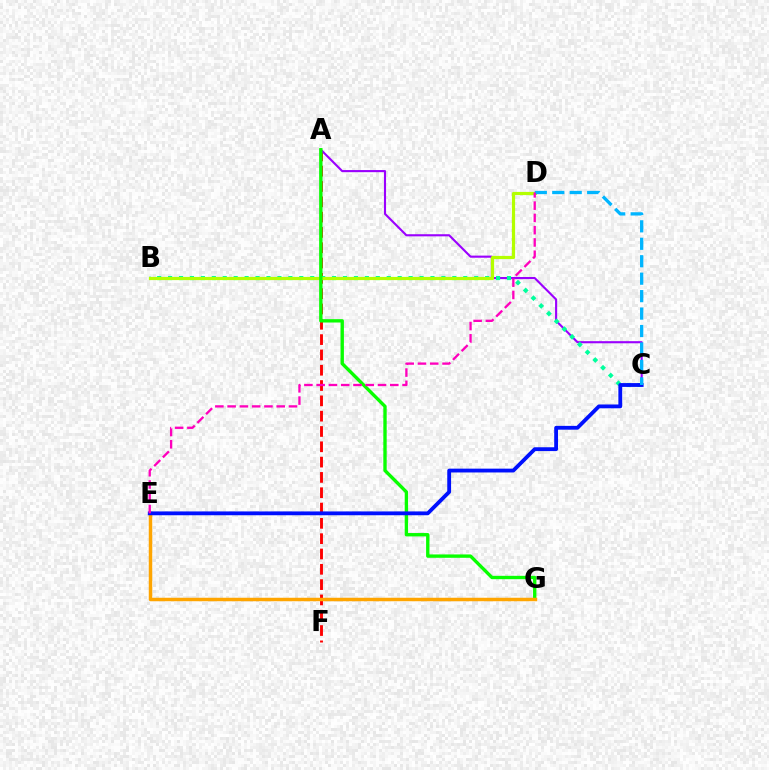{('A', 'F'): [{'color': '#ff0000', 'line_style': 'dashed', 'thickness': 2.08}], ('A', 'C'): [{'color': '#9b00ff', 'line_style': 'solid', 'thickness': 1.53}], ('B', 'C'): [{'color': '#00ff9d', 'line_style': 'dotted', 'thickness': 2.97}], ('B', 'D'): [{'color': '#b3ff00', 'line_style': 'solid', 'thickness': 2.3}], ('A', 'G'): [{'color': '#08ff00', 'line_style': 'solid', 'thickness': 2.42}], ('E', 'G'): [{'color': '#ffa500', 'line_style': 'solid', 'thickness': 2.5}], ('C', 'E'): [{'color': '#0010ff', 'line_style': 'solid', 'thickness': 2.75}], ('C', 'D'): [{'color': '#00b5ff', 'line_style': 'dashed', 'thickness': 2.37}], ('D', 'E'): [{'color': '#ff00bd', 'line_style': 'dashed', 'thickness': 1.67}]}